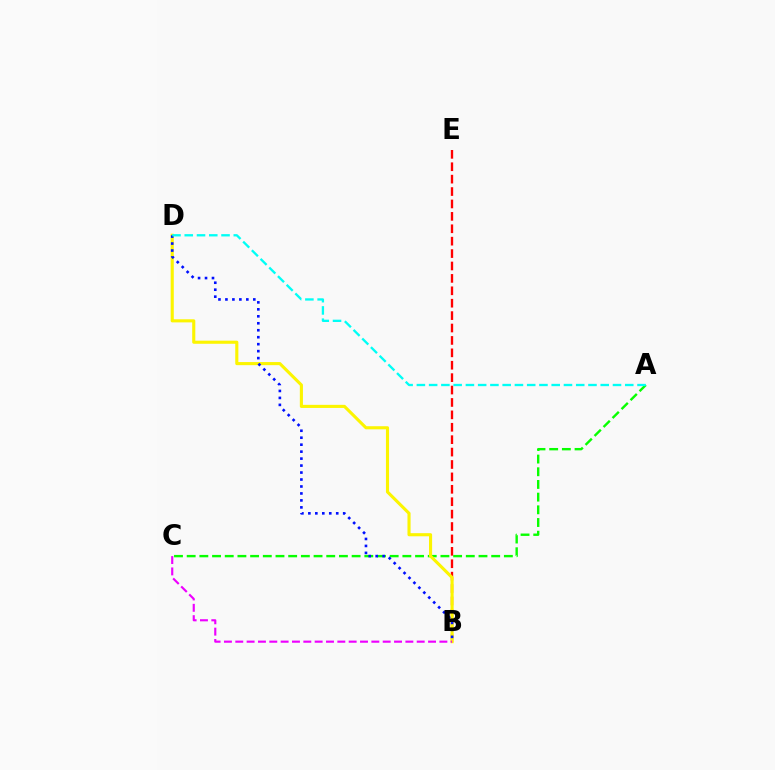{('A', 'C'): [{'color': '#08ff00', 'line_style': 'dashed', 'thickness': 1.72}], ('B', 'E'): [{'color': '#ff0000', 'line_style': 'dashed', 'thickness': 1.69}], ('B', 'D'): [{'color': '#fcf500', 'line_style': 'solid', 'thickness': 2.24}, {'color': '#0010ff', 'line_style': 'dotted', 'thickness': 1.89}], ('B', 'C'): [{'color': '#ee00ff', 'line_style': 'dashed', 'thickness': 1.54}], ('A', 'D'): [{'color': '#00fff6', 'line_style': 'dashed', 'thickness': 1.67}]}